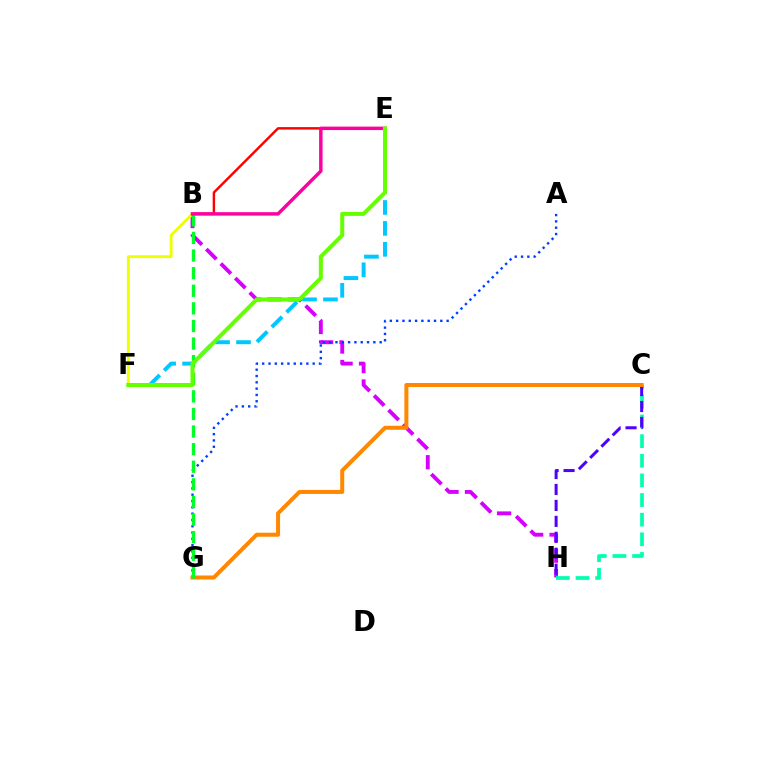{('B', 'H'): [{'color': '#d600ff', 'line_style': 'dashed', 'thickness': 2.78}], ('C', 'H'): [{'color': '#00ffaf', 'line_style': 'dashed', 'thickness': 2.67}, {'color': '#4f00ff', 'line_style': 'dashed', 'thickness': 2.17}], ('A', 'G'): [{'color': '#003fff', 'line_style': 'dotted', 'thickness': 1.71}], ('E', 'F'): [{'color': '#00c7ff', 'line_style': 'dashed', 'thickness': 2.84}, {'color': '#66ff00', 'line_style': 'solid', 'thickness': 2.9}], ('B', 'E'): [{'color': '#ff0000', 'line_style': 'solid', 'thickness': 1.75}, {'color': '#ff00a0', 'line_style': 'solid', 'thickness': 2.48}], ('B', 'F'): [{'color': '#eeff00', 'line_style': 'solid', 'thickness': 2.07}], ('C', 'G'): [{'color': '#ff8800', 'line_style': 'solid', 'thickness': 2.88}], ('B', 'G'): [{'color': '#00ff27', 'line_style': 'dashed', 'thickness': 2.39}]}